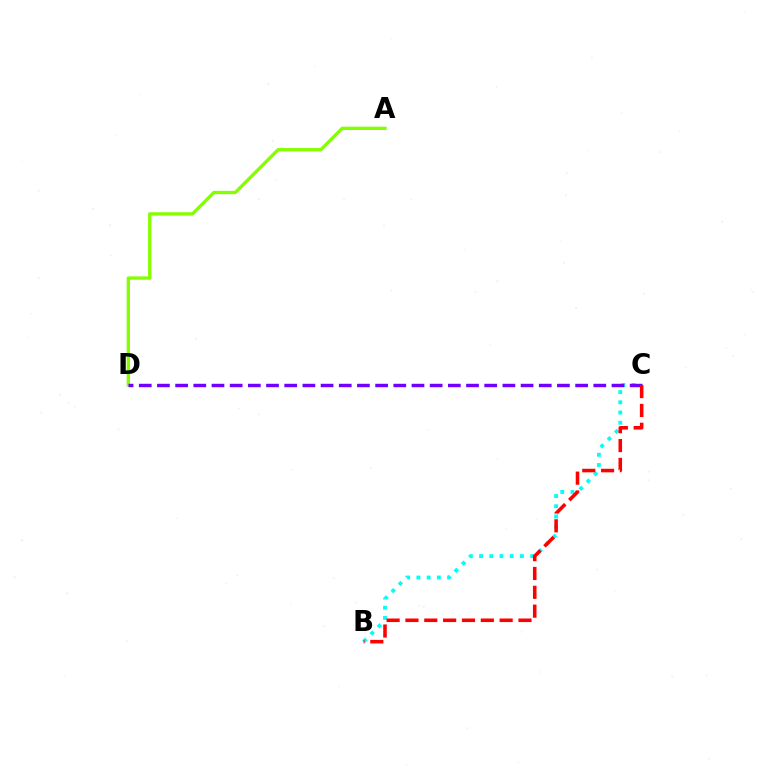{('A', 'D'): [{'color': '#84ff00', 'line_style': 'solid', 'thickness': 2.39}], ('B', 'C'): [{'color': '#00fff6', 'line_style': 'dotted', 'thickness': 2.78}, {'color': '#ff0000', 'line_style': 'dashed', 'thickness': 2.56}], ('C', 'D'): [{'color': '#7200ff', 'line_style': 'dashed', 'thickness': 2.47}]}